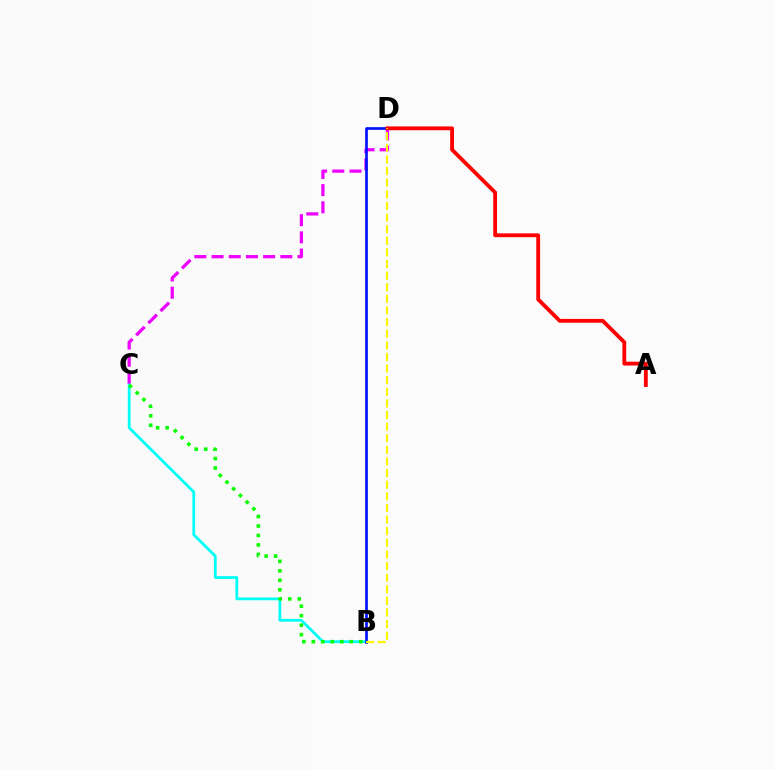{('C', 'D'): [{'color': '#ee00ff', 'line_style': 'dashed', 'thickness': 2.34}], ('B', 'C'): [{'color': '#00fff6', 'line_style': 'solid', 'thickness': 2.0}, {'color': '#08ff00', 'line_style': 'dotted', 'thickness': 2.58}], ('B', 'D'): [{'color': '#0010ff', 'line_style': 'solid', 'thickness': 1.92}, {'color': '#fcf500', 'line_style': 'dashed', 'thickness': 1.58}], ('A', 'D'): [{'color': '#ff0000', 'line_style': 'solid', 'thickness': 2.76}]}